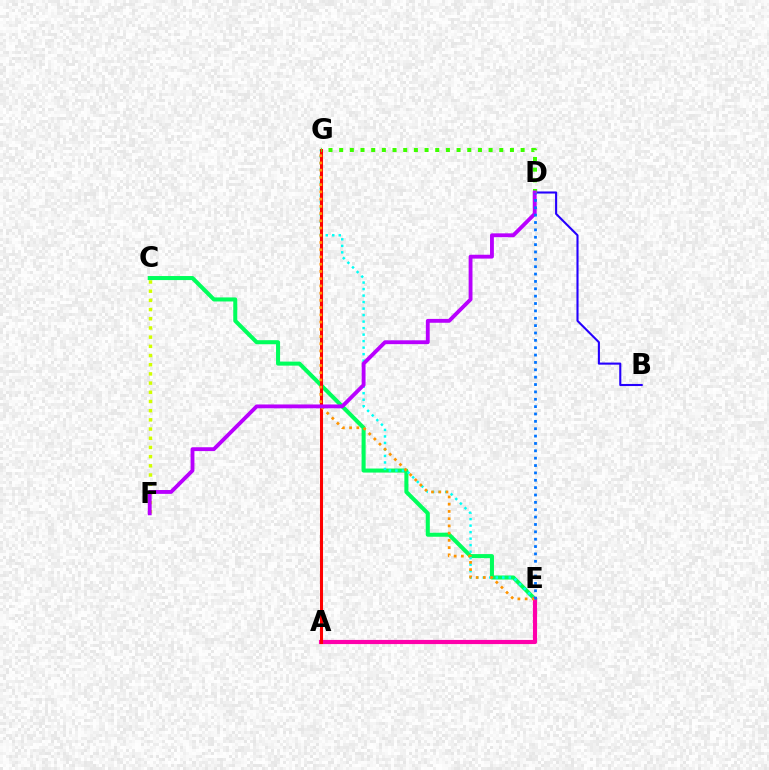{('C', 'F'): [{'color': '#d1ff00', 'line_style': 'dotted', 'thickness': 2.5}], ('B', 'D'): [{'color': '#2500ff', 'line_style': 'solid', 'thickness': 1.51}], ('C', 'E'): [{'color': '#00ff5c', 'line_style': 'solid', 'thickness': 2.91}], ('E', 'G'): [{'color': '#00fff6', 'line_style': 'dotted', 'thickness': 1.77}, {'color': '#ff9400', 'line_style': 'dotted', 'thickness': 1.97}], ('A', 'E'): [{'color': '#ff00ac', 'line_style': 'solid', 'thickness': 2.99}], ('A', 'G'): [{'color': '#ff0000', 'line_style': 'solid', 'thickness': 2.2}], ('D', 'G'): [{'color': '#3dff00', 'line_style': 'dotted', 'thickness': 2.9}], ('D', 'F'): [{'color': '#b900ff', 'line_style': 'solid', 'thickness': 2.77}], ('D', 'E'): [{'color': '#0074ff', 'line_style': 'dotted', 'thickness': 2.0}]}